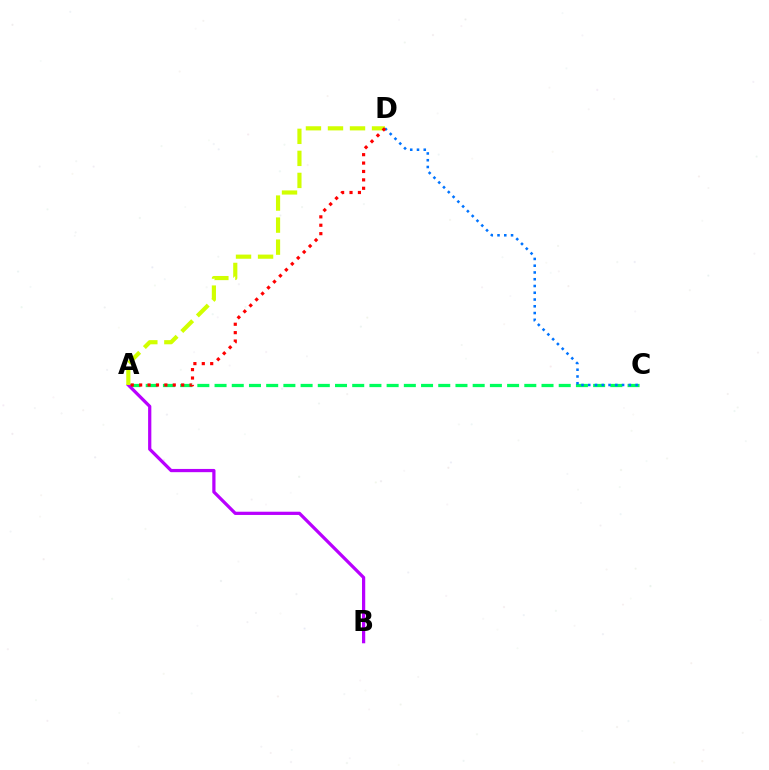{('A', 'C'): [{'color': '#00ff5c', 'line_style': 'dashed', 'thickness': 2.34}], ('C', 'D'): [{'color': '#0074ff', 'line_style': 'dotted', 'thickness': 1.84}], ('A', 'B'): [{'color': '#b900ff', 'line_style': 'solid', 'thickness': 2.33}], ('A', 'D'): [{'color': '#d1ff00', 'line_style': 'dashed', 'thickness': 2.99}, {'color': '#ff0000', 'line_style': 'dotted', 'thickness': 2.28}]}